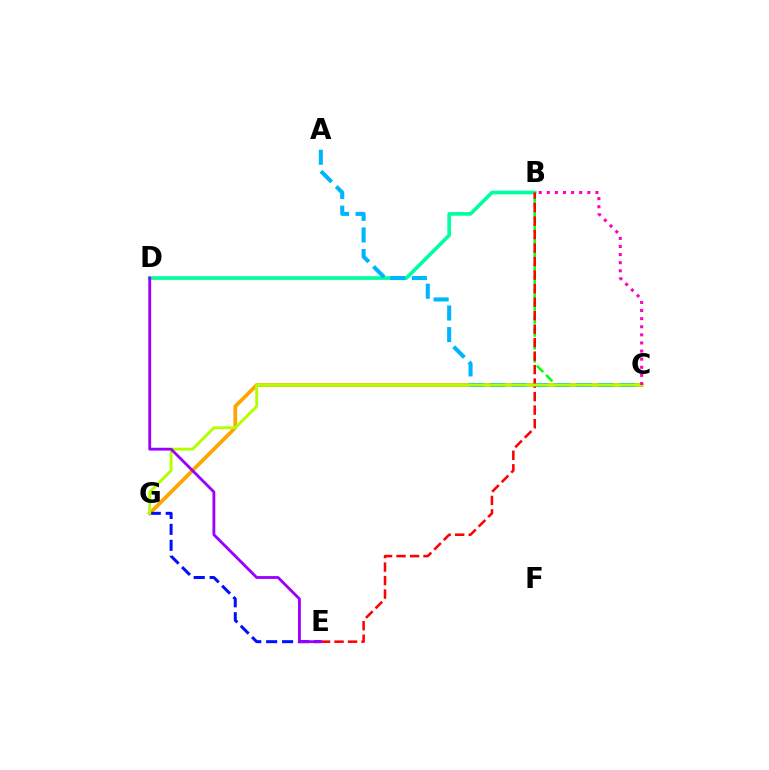{('B', 'D'): [{'color': '#00ff9d', 'line_style': 'solid', 'thickness': 2.64}], ('B', 'C'): [{'color': '#08ff00', 'line_style': 'dashed', 'thickness': 1.76}, {'color': '#ff00bd', 'line_style': 'dotted', 'thickness': 2.2}], ('C', 'G'): [{'color': '#ffa500', 'line_style': 'solid', 'thickness': 2.69}, {'color': '#b3ff00', 'line_style': 'solid', 'thickness': 2.09}], ('A', 'C'): [{'color': '#00b5ff', 'line_style': 'dashed', 'thickness': 2.93}], ('E', 'G'): [{'color': '#0010ff', 'line_style': 'dashed', 'thickness': 2.16}], ('B', 'E'): [{'color': '#ff0000', 'line_style': 'dashed', 'thickness': 1.83}], ('D', 'E'): [{'color': '#9b00ff', 'line_style': 'solid', 'thickness': 2.03}]}